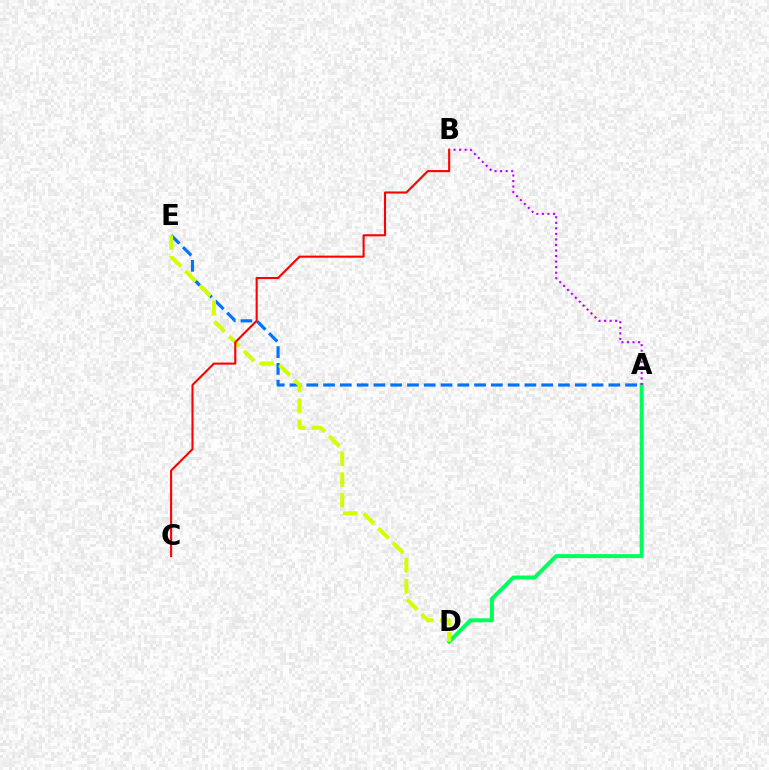{('A', 'E'): [{'color': '#0074ff', 'line_style': 'dashed', 'thickness': 2.28}], ('A', 'D'): [{'color': '#00ff5c', 'line_style': 'solid', 'thickness': 2.85}], ('D', 'E'): [{'color': '#d1ff00', 'line_style': 'dashed', 'thickness': 2.83}], ('B', 'C'): [{'color': '#ff0000', 'line_style': 'solid', 'thickness': 1.51}], ('A', 'B'): [{'color': '#b900ff', 'line_style': 'dotted', 'thickness': 1.51}]}